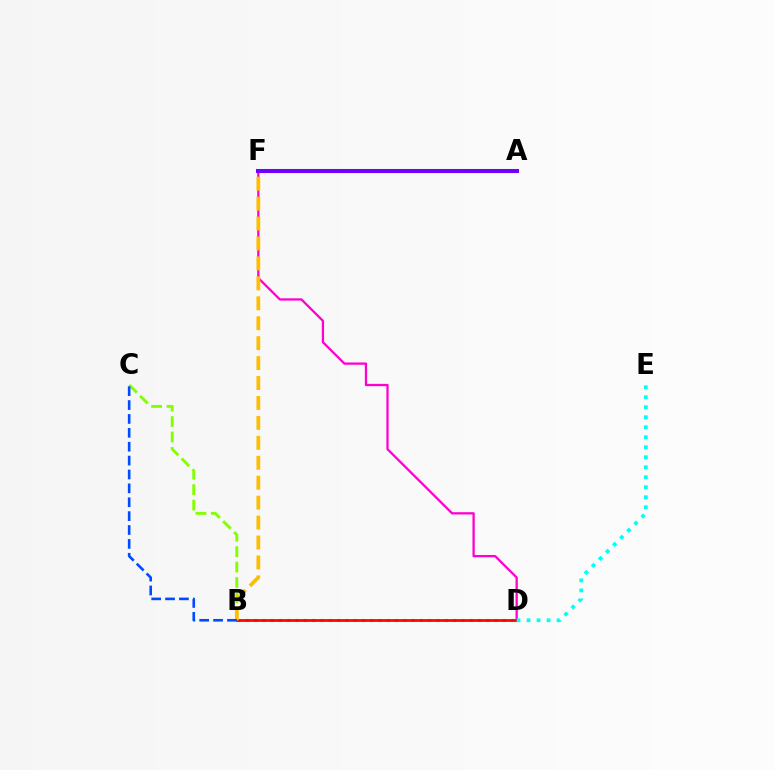{('D', 'F'): [{'color': '#ff00cf', 'line_style': 'solid', 'thickness': 1.64}], ('B', 'D'): [{'color': '#00ff39', 'line_style': 'dotted', 'thickness': 2.25}, {'color': '#ff0000', 'line_style': 'solid', 'thickness': 1.96}], ('B', 'C'): [{'color': '#84ff00', 'line_style': 'dashed', 'thickness': 2.09}, {'color': '#004bff', 'line_style': 'dashed', 'thickness': 1.89}], ('A', 'F'): [{'color': '#7200ff', 'line_style': 'solid', 'thickness': 2.92}], ('D', 'E'): [{'color': '#00fff6', 'line_style': 'dotted', 'thickness': 2.72}], ('B', 'F'): [{'color': '#ffbd00', 'line_style': 'dashed', 'thickness': 2.71}]}